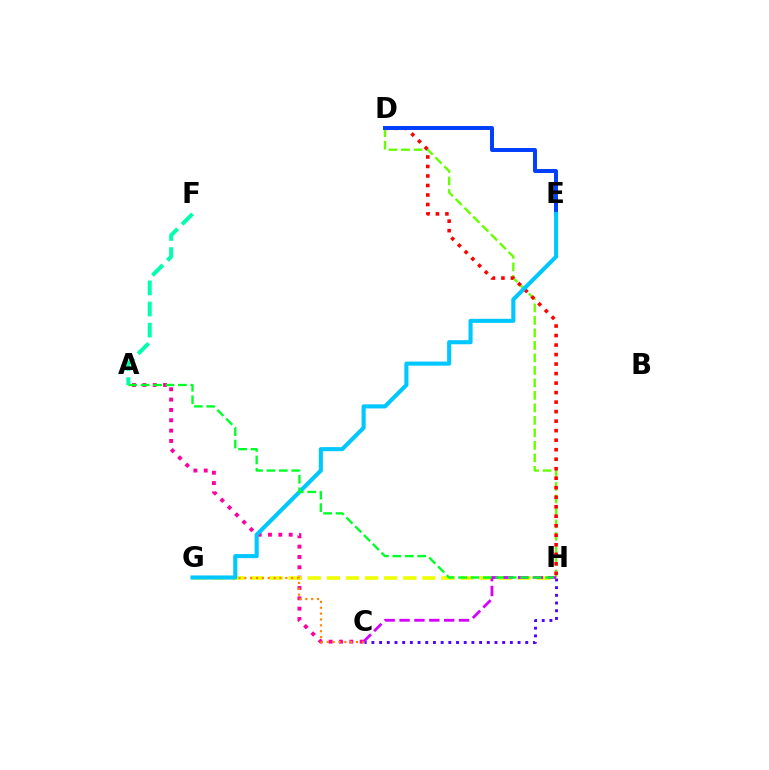{('D', 'H'): [{'color': '#66ff00', 'line_style': 'dashed', 'thickness': 1.7}, {'color': '#ff0000', 'line_style': 'dotted', 'thickness': 2.58}], ('A', 'F'): [{'color': '#00ffaf', 'line_style': 'dashed', 'thickness': 2.87}], ('A', 'C'): [{'color': '#ff00a0', 'line_style': 'dotted', 'thickness': 2.81}], ('D', 'E'): [{'color': '#003fff', 'line_style': 'solid', 'thickness': 2.85}], ('C', 'H'): [{'color': '#4f00ff', 'line_style': 'dotted', 'thickness': 2.09}, {'color': '#d600ff', 'line_style': 'dashed', 'thickness': 2.02}], ('G', 'H'): [{'color': '#eeff00', 'line_style': 'dashed', 'thickness': 2.59}], ('C', 'G'): [{'color': '#ff8800', 'line_style': 'dotted', 'thickness': 1.59}], ('E', 'G'): [{'color': '#00c7ff', 'line_style': 'solid', 'thickness': 2.95}], ('A', 'H'): [{'color': '#00ff27', 'line_style': 'dashed', 'thickness': 1.69}]}